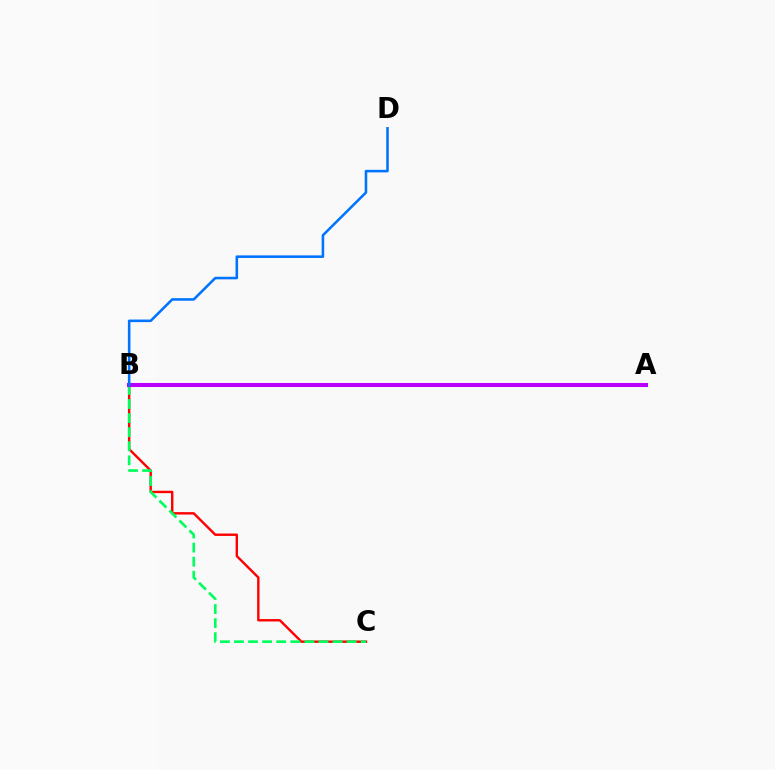{('A', 'B'): [{'color': '#d1ff00', 'line_style': 'solid', 'thickness': 2.75}, {'color': '#b900ff', 'line_style': 'solid', 'thickness': 2.93}], ('B', 'C'): [{'color': '#ff0000', 'line_style': 'solid', 'thickness': 1.73}, {'color': '#00ff5c', 'line_style': 'dashed', 'thickness': 1.91}], ('B', 'D'): [{'color': '#0074ff', 'line_style': 'solid', 'thickness': 1.84}]}